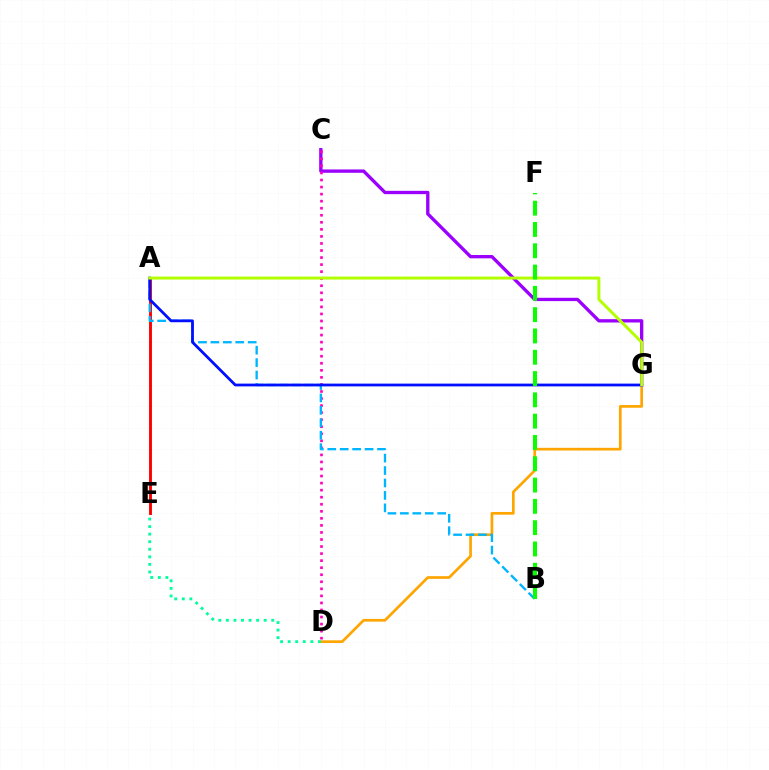{('A', 'E'): [{'color': '#ff0000', 'line_style': 'solid', 'thickness': 2.08}], ('D', 'G'): [{'color': '#ffa500', 'line_style': 'solid', 'thickness': 1.94}], ('C', 'G'): [{'color': '#9b00ff', 'line_style': 'solid', 'thickness': 2.39}], ('C', 'D'): [{'color': '#ff00bd', 'line_style': 'dotted', 'thickness': 1.92}], ('D', 'E'): [{'color': '#00ff9d', 'line_style': 'dotted', 'thickness': 2.05}], ('A', 'B'): [{'color': '#00b5ff', 'line_style': 'dashed', 'thickness': 1.69}], ('A', 'G'): [{'color': '#0010ff', 'line_style': 'solid', 'thickness': 2.0}, {'color': '#b3ff00', 'line_style': 'solid', 'thickness': 2.14}], ('B', 'F'): [{'color': '#08ff00', 'line_style': 'dashed', 'thickness': 2.89}]}